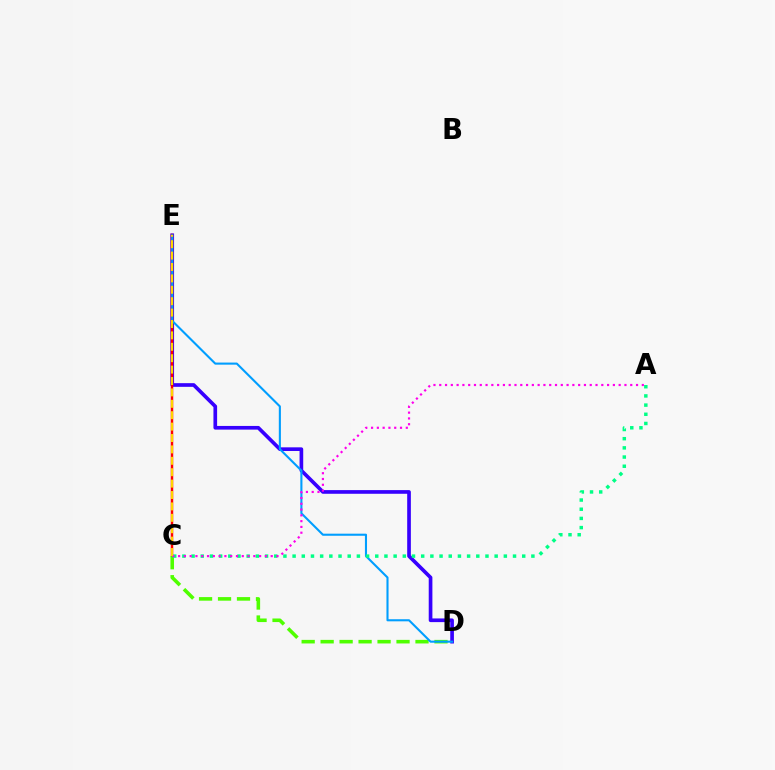{('D', 'E'): [{'color': '#3700ff', 'line_style': 'solid', 'thickness': 2.64}, {'color': '#009eff', 'line_style': 'solid', 'thickness': 1.51}], ('C', 'E'): [{'color': '#ff0000', 'line_style': 'solid', 'thickness': 1.77}, {'color': '#ffd500', 'line_style': 'dashed', 'thickness': 1.55}], ('C', 'D'): [{'color': '#4fff00', 'line_style': 'dashed', 'thickness': 2.58}], ('A', 'C'): [{'color': '#00ff86', 'line_style': 'dotted', 'thickness': 2.5}, {'color': '#ff00ed', 'line_style': 'dotted', 'thickness': 1.57}]}